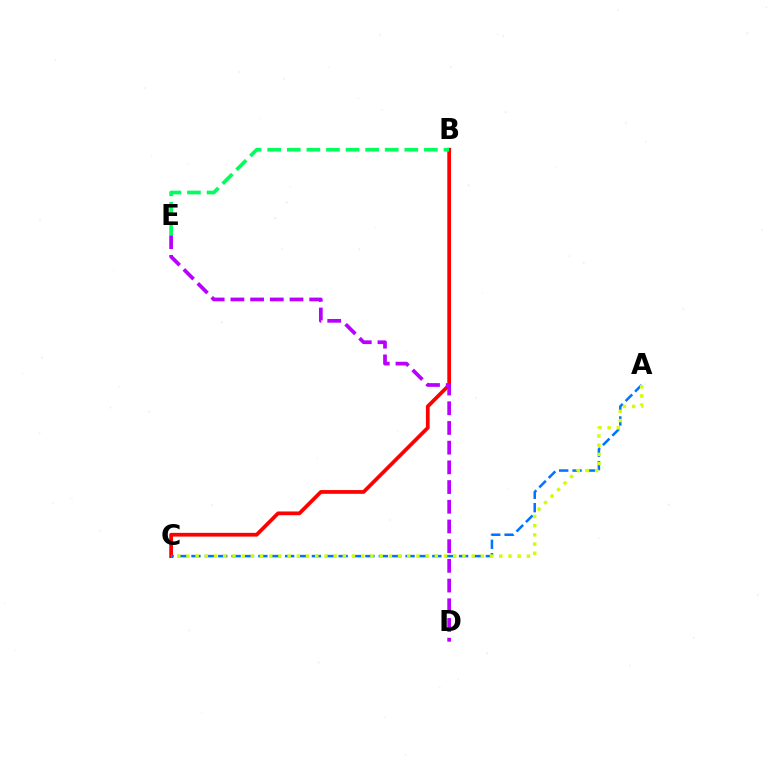{('B', 'C'): [{'color': '#ff0000', 'line_style': 'solid', 'thickness': 2.69}], ('A', 'C'): [{'color': '#0074ff', 'line_style': 'dashed', 'thickness': 1.82}, {'color': '#d1ff00', 'line_style': 'dotted', 'thickness': 2.5}], ('D', 'E'): [{'color': '#b900ff', 'line_style': 'dashed', 'thickness': 2.68}], ('B', 'E'): [{'color': '#00ff5c', 'line_style': 'dashed', 'thickness': 2.66}]}